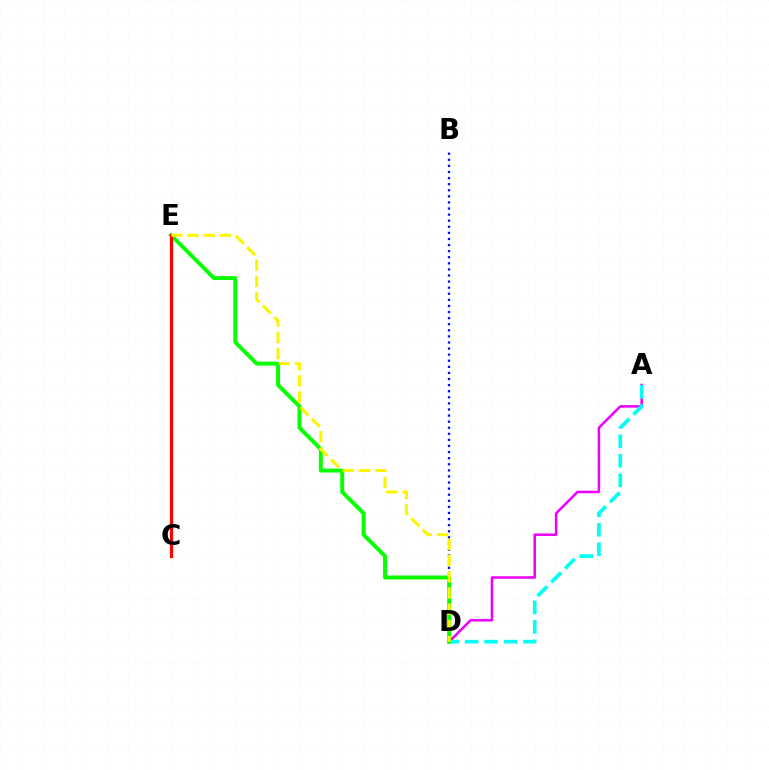{('A', 'D'): [{'color': '#ee00ff', 'line_style': 'solid', 'thickness': 1.82}, {'color': '#00fff6', 'line_style': 'dashed', 'thickness': 2.64}], ('B', 'D'): [{'color': '#0010ff', 'line_style': 'dotted', 'thickness': 1.65}], ('D', 'E'): [{'color': '#08ff00', 'line_style': 'solid', 'thickness': 2.84}, {'color': '#fcf500', 'line_style': 'dashed', 'thickness': 2.2}], ('C', 'E'): [{'color': '#ff0000', 'line_style': 'solid', 'thickness': 2.32}]}